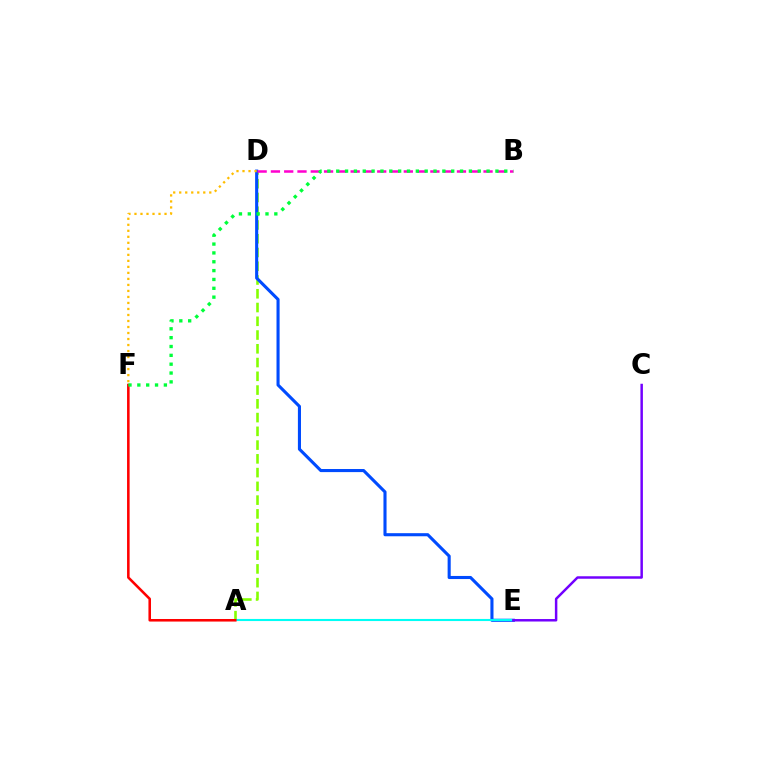{('A', 'D'): [{'color': '#84ff00', 'line_style': 'dashed', 'thickness': 1.87}], ('D', 'E'): [{'color': '#004bff', 'line_style': 'solid', 'thickness': 2.23}], ('B', 'D'): [{'color': '#ff00cf', 'line_style': 'dashed', 'thickness': 1.81}], ('A', 'E'): [{'color': '#00fff6', 'line_style': 'solid', 'thickness': 1.51}], ('C', 'E'): [{'color': '#7200ff', 'line_style': 'solid', 'thickness': 1.78}], ('D', 'F'): [{'color': '#ffbd00', 'line_style': 'dotted', 'thickness': 1.63}], ('A', 'F'): [{'color': '#ff0000', 'line_style': 'solid', 'thickness': 1.85}], ('B', 'F'): [{'color': '#00ff39', 'line_style': 'dotted', 'thickness': 2.4}]}